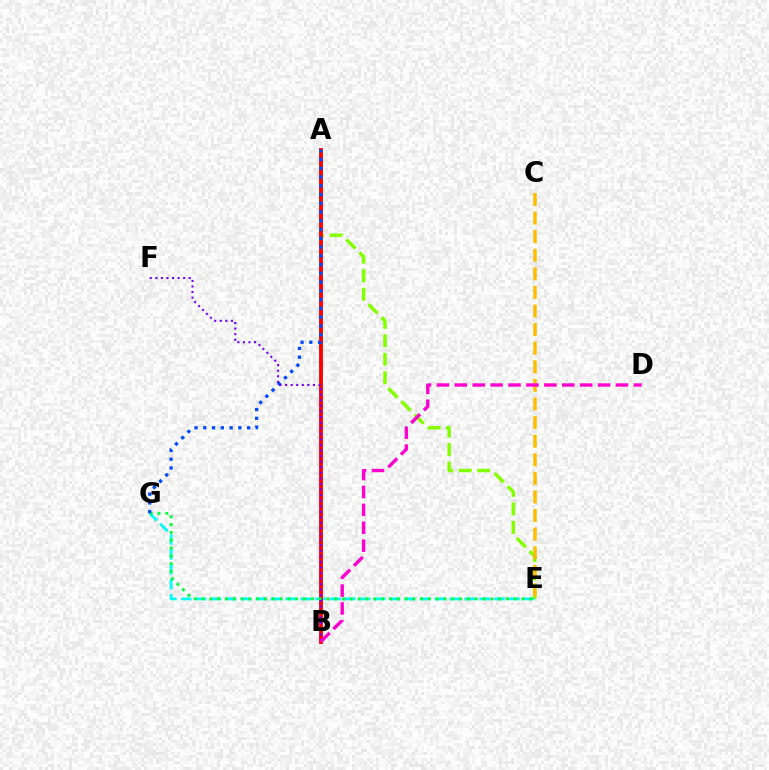{('E', 'G'): [{'color': '#00fff6', 'line_style': 'dashed', 'thickness': 2.03}, {'color': '#00ff39', 'line_style': 'dotted', 'thickness': 2.12}], ('A', 'E'): [{'color': '#84ff00', 'line_style': 'dashed', 'thickness': 2.51}], ('C', 'E'): [{'color': '#ffbd00', 'line_style': 'dashed', 'thickness': 2.53}], ('A', 'B'): [{'color': '#ff0000', 'line_style': 'solid', 'thickness': 2.76}], ('A', 'G'): [{'color': '#004bff', 'line_style': 'dotted', 'thickness': 2.38}], ('B', 'F'): [{'color': '#7200ff', 'line_style': 'dotted', 'thickness': 1.51}], ('B', 'D'): [{'color': '#ff00cf', 'line_style': 'dashed', 'thickness': 2.43}]}